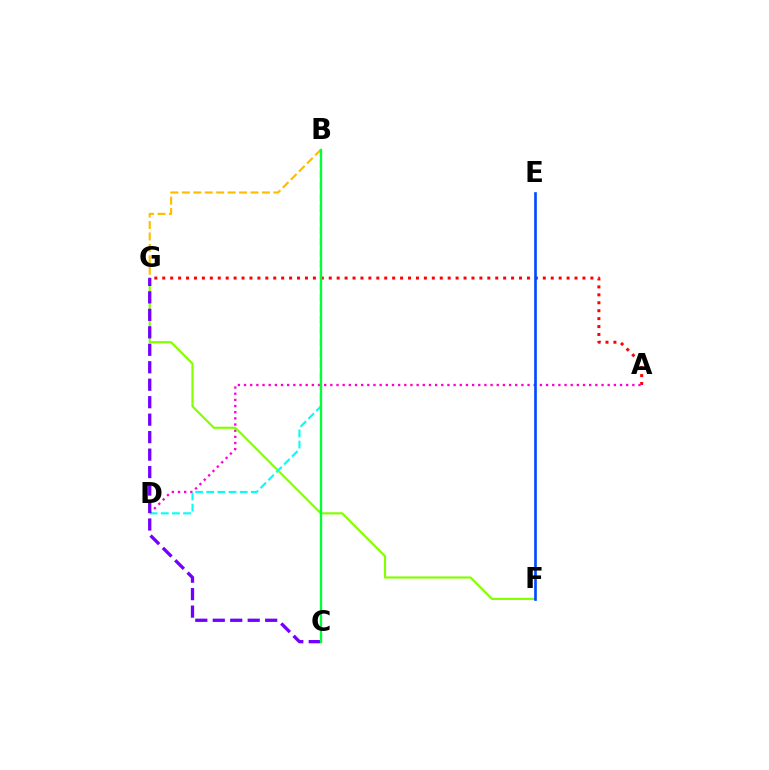{('A', 'G'): [{'color': '#ff0000', 'line_style': 'dotted', 'thickness': 2.15}], ('A', 'D'): [{'color': '#ff00cf', 'line_style': 'dotted', 'thickness': 1.67}], ('F', 'G'): [{'color': '#84ff00', 'line_style': 'solid', 'thickness': 1.56}], ('E', 'F'): [{'color': '#004bff', 'line_style': 'solid', 'thickness': 1.91}], ('B', 'D'): [{'color': '#00fff6', 'line_style': 'dashed', 'thickness': 1.51}], ('B', 'G'): [{'color': '#ffbd00', 'line_style': 'dashed', 'thickness': 1.55}], ('C', 'G'): [{'color': '#7200ff', 'line_style': 'dashed', 'thickness': 2.37}], ('B', 'C'): [{'color': '#00ff39', 'line_style': 'solid', 'thickness': 1.67}]}